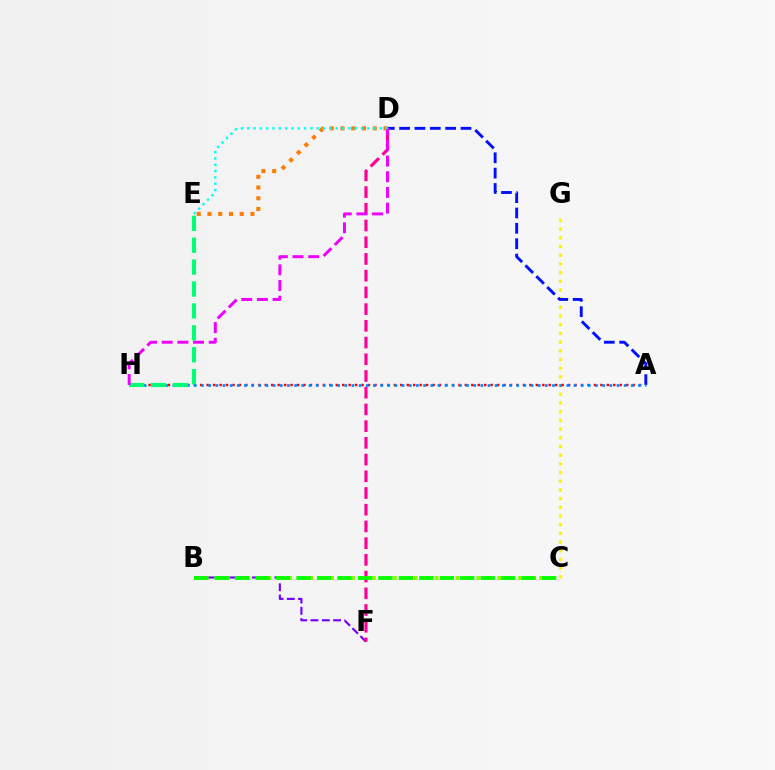{('C', 'G'): [{'color': '#fcf500', 'line_style': 'dotted', 'thickness': 2.36}], ('B', 'F'): [{'color': '#7200ff', 'line_style': 'dashed', 'thickness': 1.53}], ('A', 'H'): [{'color': '#ff0000', 'line_style': 'dotted', 'thickness': 1.75}, {'color': '#008cff', 'line_style': 'dotted', 'thickness': 1.95}], ('A', 'D'): [{'color': '#0010ff', 'line_style': 'dashed', 'thickness': 2.08}], ('D', 'F'): [{'color': '#ff0094', 'line_style': 'dashed', 'thickness': 2.27}], ('B', 'C'): [{'color': '#84ff00', 'line_style': 'dotted', 'thickness': 2.84}, {'color': '#08ff00', 'line_style': 'dashed', 'thickness': 2.78}], ('E', 'H'): [{'color': '#00ff74', 'line_style': 'dashed', 'thickness': 2.98}], ('D', 'E'): [{'color': '#ff7c00', 'line_style': 'dotted', 'thickness': 2.92}, {'color': '#00fff6', 'line_style': 'dotted', 'thickness': 1.72}], ('D', 'H'): [{'color': '#ee00ff', 'line_style': 'dashed', 'thickness': 2.13}]}